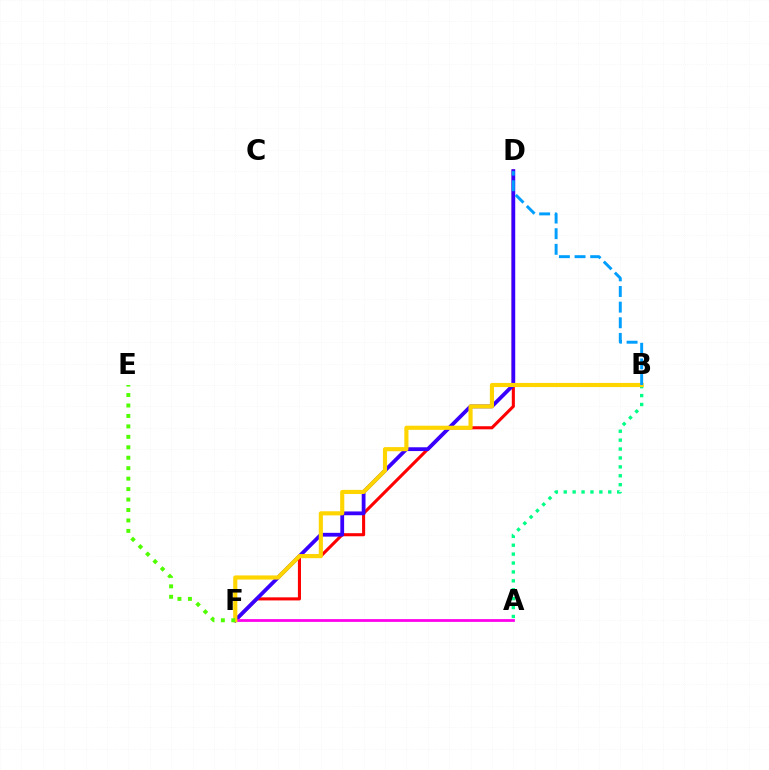{('D', 'F'): [{'color': '#ff0000', 'line_style': 'solid', 'thickness': 2.22}, {'color': '#3700ff', 'line_style': 'solid', 'thickness': 2.73}], ('A', 'F'): [{'color': '#ff00ed', 'line_style': 'solid', 'thickness': 2.0}], ('A', 'B'): [{'color': '#00ff86', 'line_style': 'dotted', 'thickness': 2.42}], ('B', 'F'): [{'color': '#ffd500', 'line_style': 'solid', 'thickness': 2.98}], ('B', 'D'): [{'color': '#009eff', 'line_style': 'dashed', 'thickness': 2.12}], ('E', 'F'): [{'color': '#4fff00', 'line_style': 'dotted', 'thickness': 2.84}]}